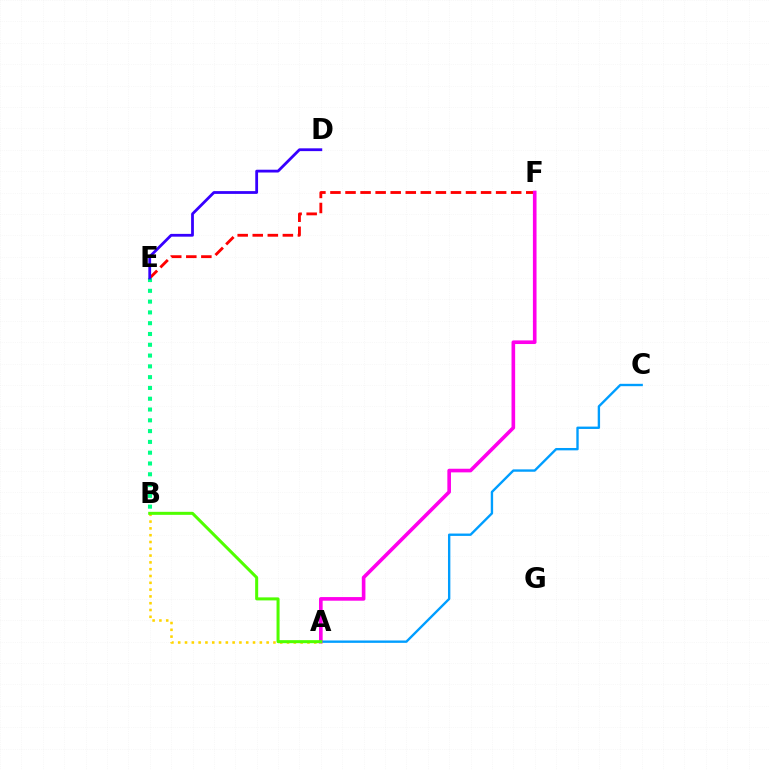{('A', 'C'): [{'color': '#009eff', 'line_style': 'solid', 'thickness': 1.71}], ('E', 'F'): [{'color': '#ff0000', 'line_style': 'dashed', 'thickness': 2.05}], ('B', 'E'): [{'color': '#00ff86', 'line_style': 'dotted', 'thickness': 2.93}], ('A', 'F'): [{'color': '#ff00ed', 'line_style': 'solid', 'thickness': 2.61}], ('D', 'E'): [{'color': '#3700ff', 'line_style': 'solid', 'thickness': 2.01}], ('A', 'B'): [{'color': '#ffd500', 'line_style': 'dotted', 'thickness': 1.85}, {'color': '#4fff00', 'line_style': 'solid', 'thickness': 2.18}]}